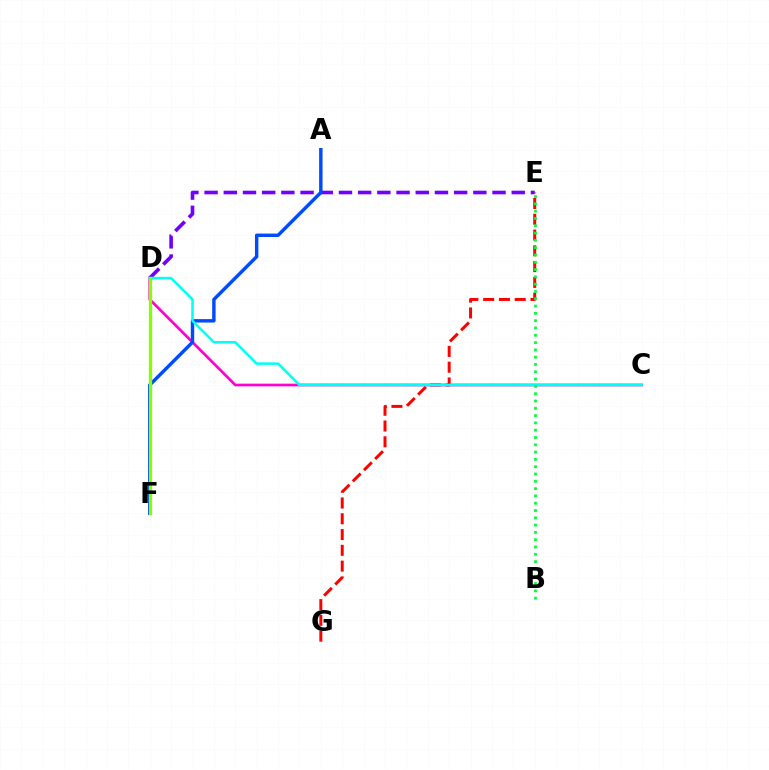{('D', 'F'): [{'color': '#ffbd00', 'line_style': 'dashed', 'thickness': 2.09}, {'color': '#84ff00', 'line_style': 'solid', 'thickness': 2.36}], ('E', 'G'): [{'color': '#ff0000', 'line_style': 'dashed', 'thickness': 2.14}], ('C', 'D'): [{'color': '#ff00cf', 'line_style': 'solid', 'thickness': 1.94}, {'color': '#00fff6', 'line_style': 'solid', 'thickness': 1.8}], ('D', 'E'): [{'color': '#7200ff', 'line_style': 'dashed', 'thickness': 2.61}], ('A', 'F'): [{'color': '#004bff', 'line_style': 'solid', 'thickness': 2.46}], ('B', 'E'): [{'color': '#00ff39', 'line_style': 'dotted', 'thickness': 1.98}]}